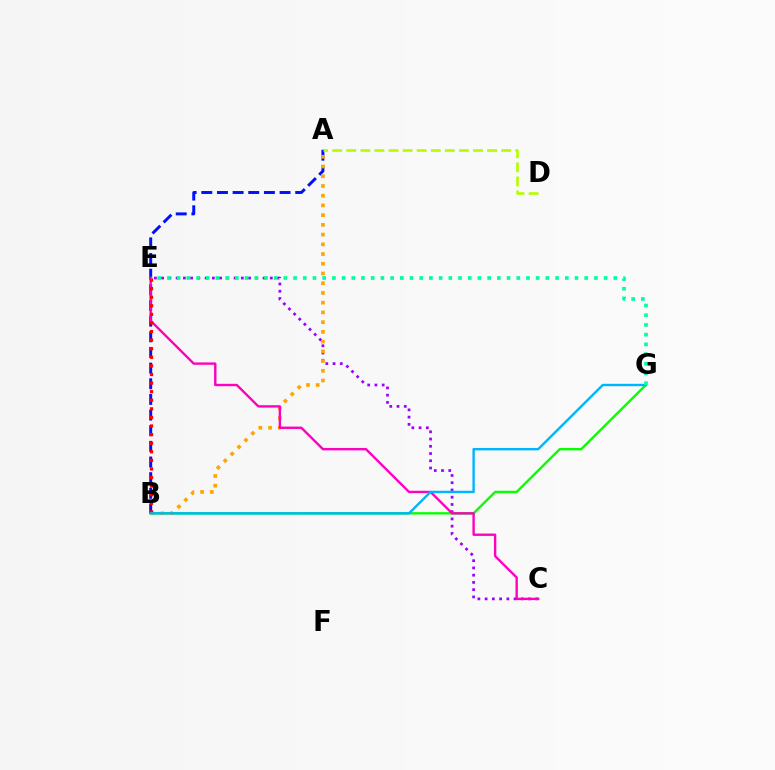{('C', 'E'): [{'color': '#9b00ff', 'line_style': 'dotted', 'thickness': 1.97}, {'color': '#ff00bd', 'line_style': 'solid', 'thickness': 1.71}], ('B', 'G'): [{'color': '#08ff00', 'line_style': 'solid', 'thickness': 1.73}, {'color': '#00b5ff', 'line_style': 'solid', 'thickness': 1.73}], ('A', 'B'): [{'color': '#0010ff', 'line_style': 'dashed', 'thickness': 2.13}, {'color': '#ffa500', 'line_style': 'dotted', 'thickness': 2.64}], ('A', 'D'): [{'color': '#b3ff00', 'line_style': 'dashed', 'thickness': 1.91}], ('B', 'E'): [{'color': '#ff0000', 'line_style': 'dotted', 'thickness': 2.33}], ('E', 'G'): [{'color': '#00ff9d', 'line_style': 'dotted', 'thickness': 2.64}]}